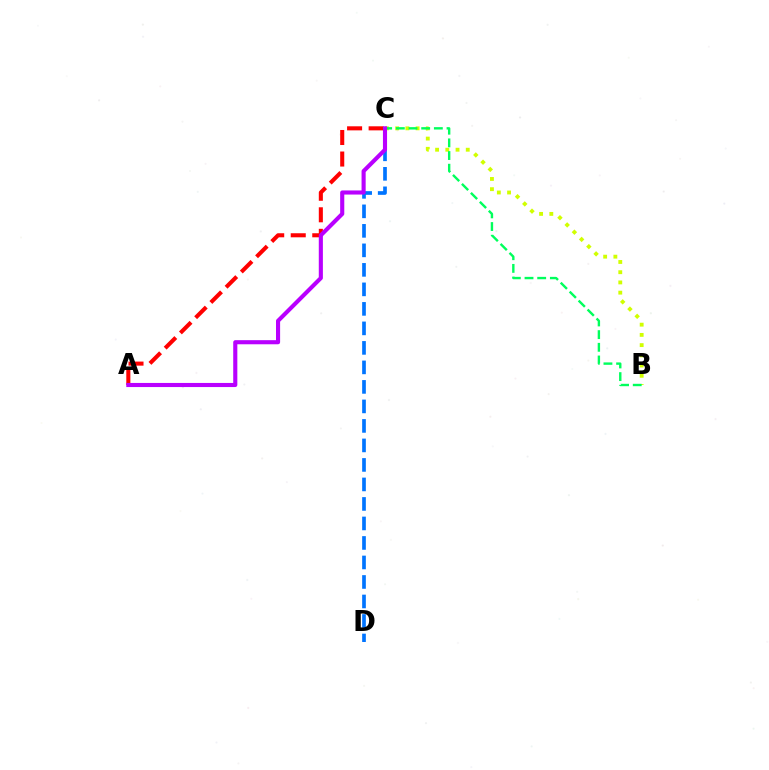{('B', 'C'): [{'color': '#d1ff00', 'line_style': 'dotted', 'thickness': 2.78}, {'color': '#00ff5c', 'line_style': 'dashed', 'thickness': 1.72}], ('C', 'D'): [{'color': '#0074ff', 'line_style': 'dashed', 'thickness': 2.65}], ('A', 'C'): [{'color': '#ff0000', 'line_style': 'dashed', 'thickness': 2.93}, {'color': '#b900ff', 'line_style': 'solid', 'thickness': 2.96}]}